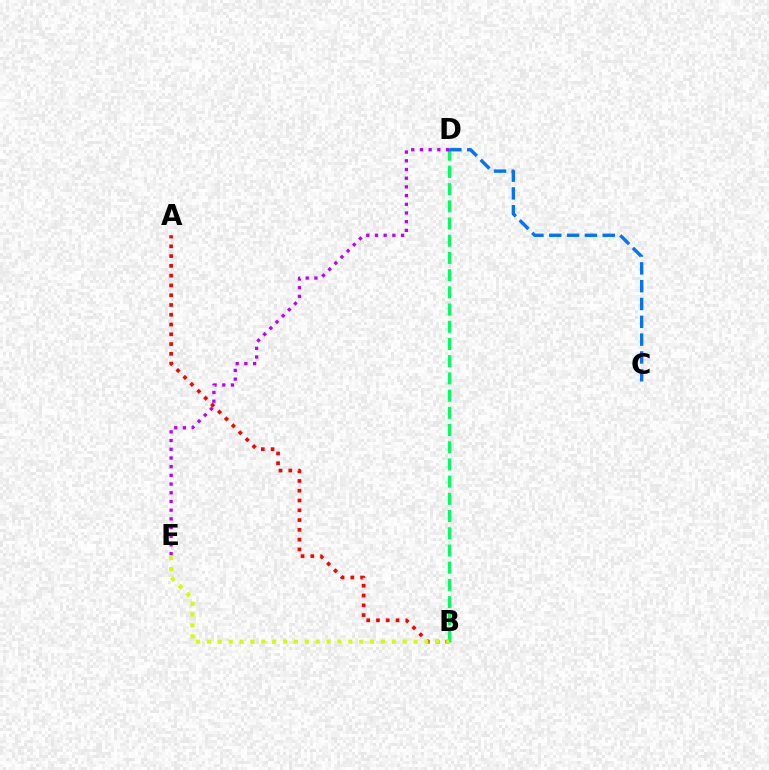{('A', 'B'): [{'color': '#ff0000', 'line_style': 'dotted', 'thickness': 2.66}], ('B', 'D'): [{'color': '#00ff5c', 'line_style': 'dashed', 'thickness': 2.34}], ('C', 'D'): [{'color': '#0074ff', 'line_style': 'dashed', 'thickness': 2.42}], ('B', 'E'): [{'color': '#d1ff00', 'line_style': 'dotted', 'thickness': 2.96}], ('D', 'E'): [{'color': '#b900ff', 'line_style': 'dotted', 'thickness': 2.36}]}